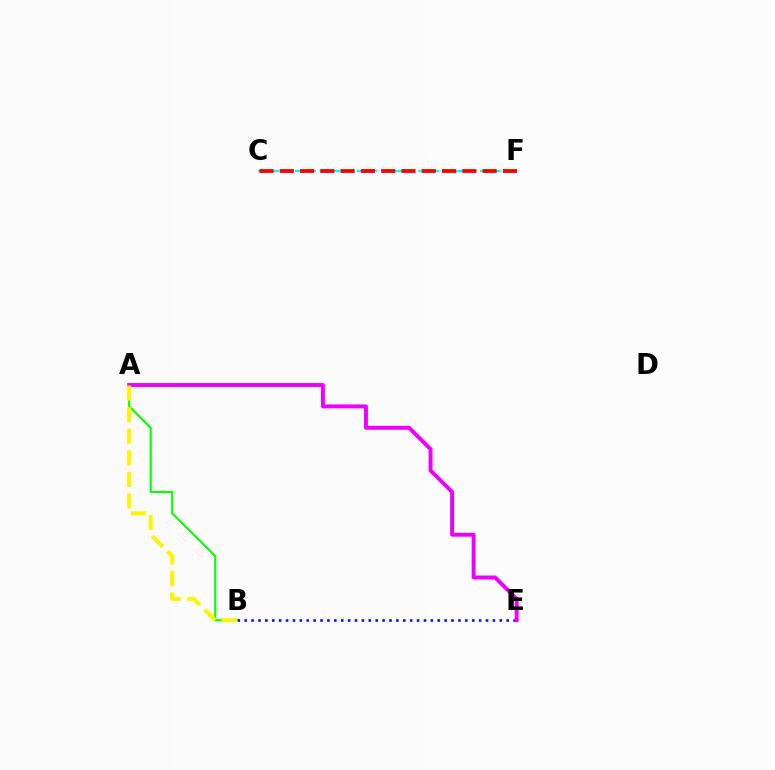{('B', 'E'): [{'color': '#0010ff', 'line_style': 'dotted', 'thickness': 1.87}], ('C', 'F'): [{'color': '#00fff6', 'line_style': 'dashed', 'thickness': 1.67}, {'color': '#ff0000', 'line_style': 'dashed', 'thickness': 2.76}], ('A', 'B'): [{'color': '#08ff00', 'line_style': 'solid', 'thickness': 1.53}, {'color': '#fcf500', 'line_style': 'dashed', 'thickness': 2.93}], ('A', 'E'): [{'color': '#ee00ff', 'line_style': 'solid', 'thickness': 2.83}]}